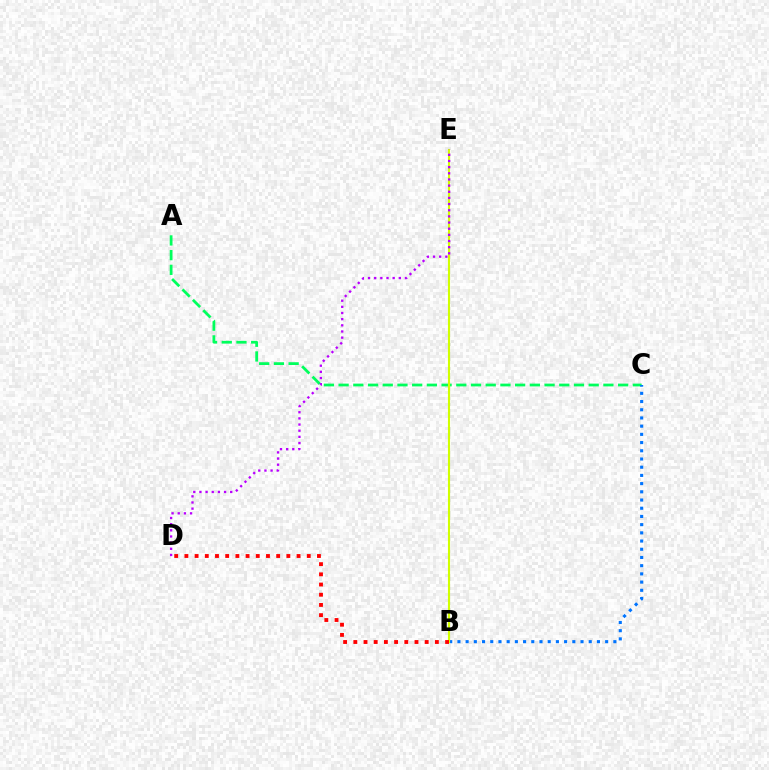{('A', 'C'): [{'color': '#00ff5c', 'line_style': 'dashed', 'thickness': 2.0}], ('B', 'C'): [{'color': '#0074ff', 'line_style': 'dotted', 'thickness': 2.23}], ('B', 'E'): [{'color': '#d1ff00', 'line_style': 'solid', 'thickness': 1.52}], ('D', 'E'): [{'color': '#b900ff', 'line_style': 'dotted', 'thickness': 1.67}], ('B', 'D'): [{'color': '#ff0000', 'line_style': 'dotted', 'thickness': 2.77}]}